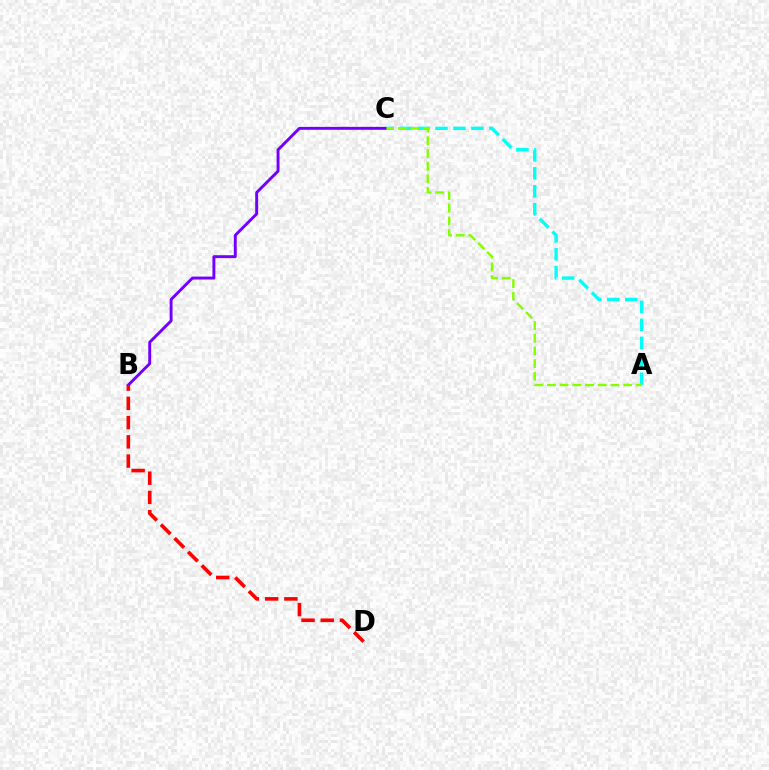{('A', 'C'): [{'color': '#00fff6', 'line_style': 'dashed', 'thickness': 2.44}, {'color': '#84ff00', 'line_style': 'dashed', 'thickness': 1.72}], ('B', 'C'): [{'color': '#7200ff', 'line_style': 'solid', 'thickness': 2.1}], ('B', 'D'): [{'color': '#ff0000', 'line_style': 'dashed', 'thickness': 2.62}]}